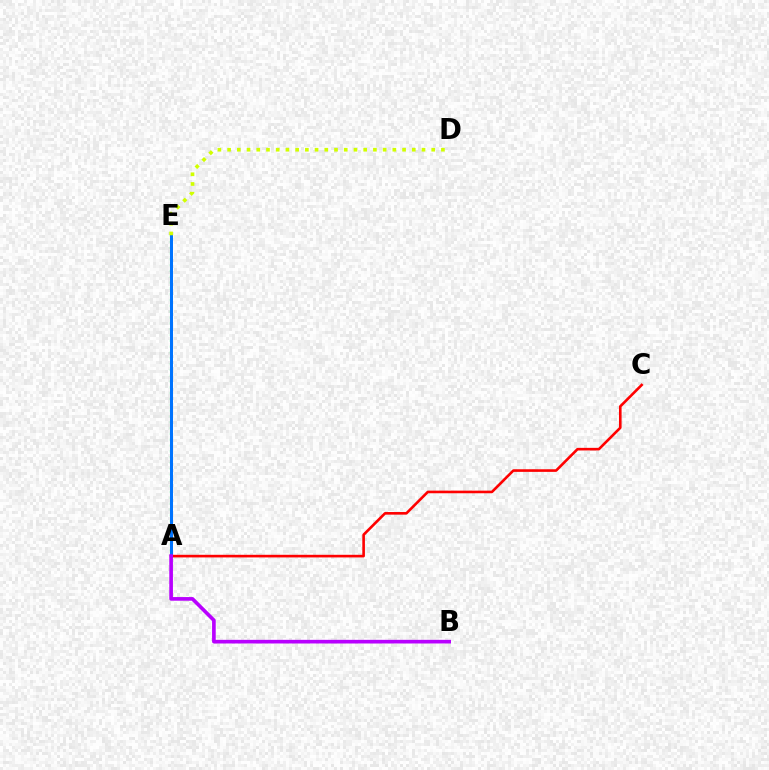{('A', 'C'): [{'color': '#ff0000', 'line_style': 'solid', 'thickness': 1.89}], ('A', 'E'): [{'color': '#00ff5c', 'line_style': 'dotted', 'thickness': 1.58}, {'color': '#0074ff', 'line_style': 'solid', 'thickness': 2.16}], ('A', 'B'): [{'color': '#b900ff', 'line_style': 'solid', 'thickness': 2.63}], ('D', 'E'): [{'color': '#d1ff00', 'line_style': 'dotted', 'thickness': 2.64}]}